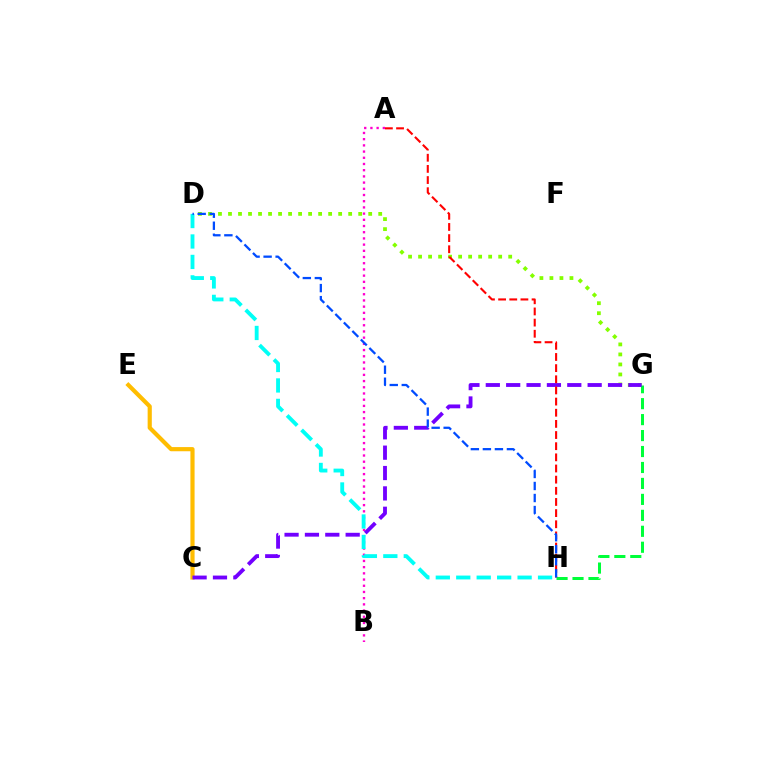{('C', 'E'): [{'color': '#ffbd00', 'line_style': 'solid', 'thickness': 3.0}], ('A', 'B'): [{'color': '#ff00cf', 'line_style': 'dotted', 'thickness': 1.69}], ('D', 'G'): [{'color': '#84ff00', 'line_style': 'dotted', 'thickness': 2.72}], ('D', 'H'): [{'color': '#00fff6', 'line_style': 'dashed', 'thickness': 2.78}, {'color': '#004bff', 'line_style': 'dashed', 'thickness': 1.63}], ('G', 'H'): [{'color': '#00ff39', 'line_style': 'dashed', 'thickness': 2.17}], ('C', 'G'): [{'color': '#7200ff', 'line_style': 'dashed', 'thickness': 2.77}], ('A', 'H'): [{'color': '#ff0000', 'line_style': 'dashed', 'thickness': 1.52}]}